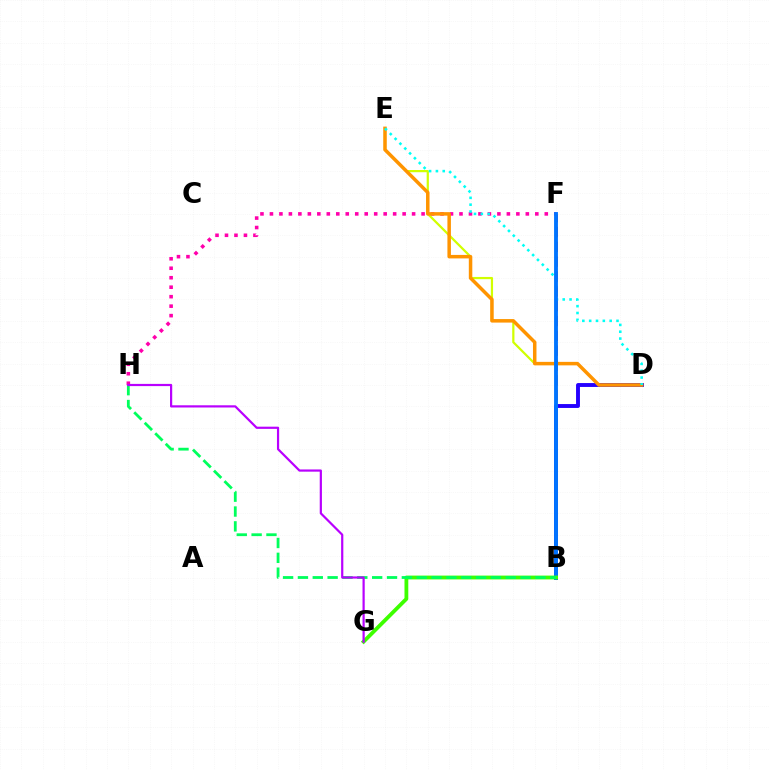{('F', 'H'): [{'color': '#ff00ac', 'line_style': 'dotted', 'thickness': 2.58}], ('B', 'F'): [{'color': '#ff0000', 'line_style': 'dashed', 'thickness': 2.02}, {'color': '#0074ff', 'line_style': 'solid', 'thickness': 2.78}], ('B', 'D'): [{'color': '#2500ff', 'line_style': 'solid', 'thickness': 2.8}], ('B', 'E'): [{'color': '#d1ff00', 'line_style': 'solid', 'thickness': 1.6}], ('D', 'E'): [{'color': '#ff9400', 'line_style': 'solid', 'thickness': 2.52}, {'color': '#00fff6', 'line_style': 'dotted', 'thickness': 1.86}], ('B', 'G'): [{'color': '#3dff00', 'line_style': 'solid', 'thickness': 2.74}], ('B', 'H'): [{'color': '#00ff5c', 'line_style': 'dashed', 'thickness': 2.02}], ('G', 'H'): [{'color': '#b900ff', 'line_style': 'solid', 'thickness': 1.59}]}